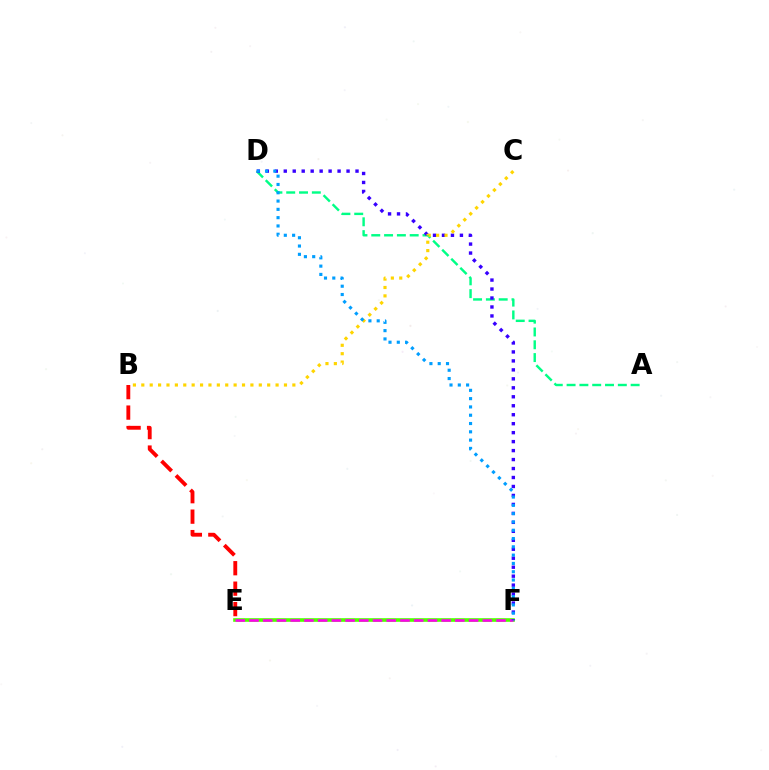{('E', 'F'): [{'color': '#4fff00', 'line_style': 'solid', 'thickness': 2.62}, {'color': '#ff00ed', 'line_style': 'dashed', 'thickness': 1.86}], ('A', 'D'): [{'color': '#00ff86', 'line_style': 'dashed', 'thickness': 1.74}], ('D', 'F'): [{'color': '#3700ff', 'line_style': 'dotted', 'thickness': 2.44}, {'color': '#009eff', 'line_style': 'dotted', 'thickness': 2.25}], ('B', 'C'): [{'color': '#ffd500', 'line_style': 'dotted', 'thickness': 2.28}], ('B', 'E'): [{'color': '#ff0000', 'line_style': 'dashed', 'thickness': 2.78}]}